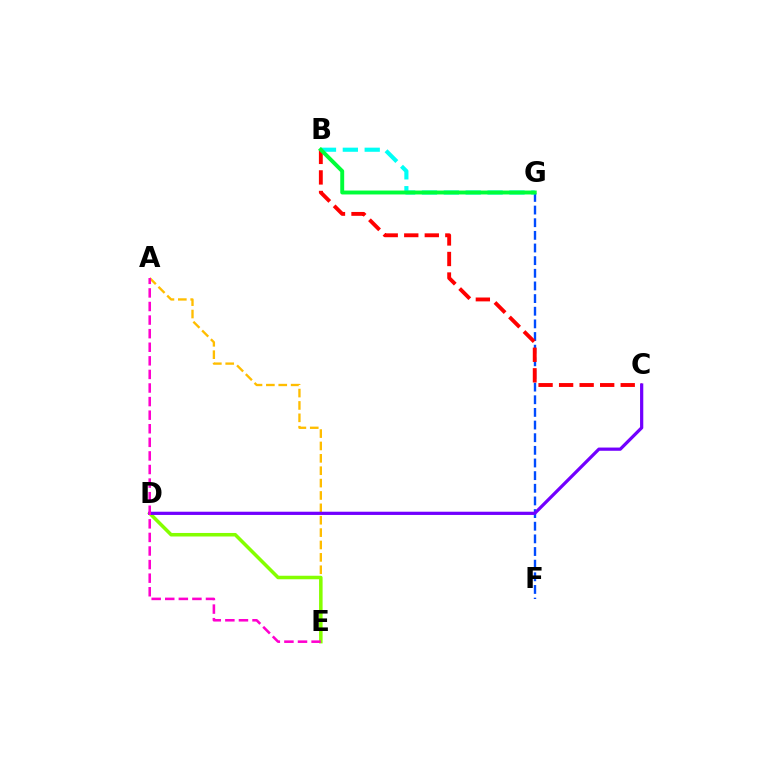{('A', 'E'): [{'color': '#ffbd00', 'line_style': 'dashed', 'thickness': 1.68}, {'color': '#ff00cf', 'line_style': 'dashed', 'thickness': 1.85}], ('D', 'E'): [{'color': '#84ff00', 'line_style': 'solid', 'thickness': 2.54}], ('F', 'G'): [{'color': '#004bff', 'line_style': 'dashed', 'thickness': 1.72}], ('B', 'C'): [{'color': '#ff0000', 'line_style': 'dashed', 'thickness': 2.79}], ('B', 'G'): [{'color': '#00fff6', 'line_style': 'dashed', 'thickness': 2.97}, {'color': '#00ff39', 'line_style': 'solid', 'thickness': 2.82}], ('C', 'D'): [{'color': '#7200ff', 'line_style': 'solid', 'thickness': 2.32}]}